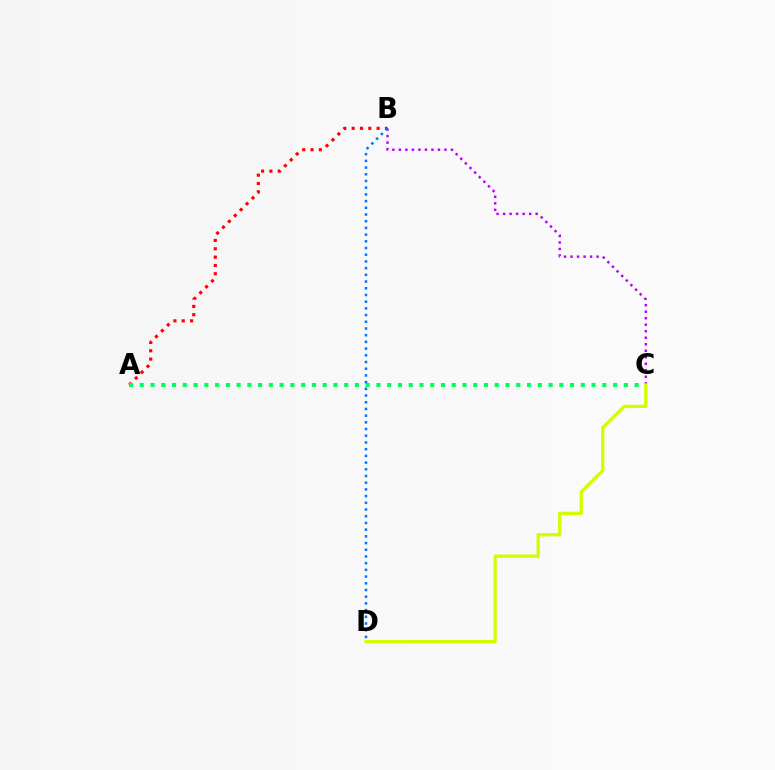{('A', 'B'): [{'color': '#ff0000', 'line_style': 'dotted', 'thickness': 2.26}], ('B', 'C'): [{'color': '#b900ff', 'line_style': 'dotted', 'thickness': 1.77}], ('A', 'C'): [{'color': '#00ff5c', 'line_style': 'dotted', 'thickness': 2.92}], ('B', 'D'): [{'color': '#0074ff', 'line_style': 'dotted', 'thickness': 1.82}], ('C', 'D'): [{'color': '#d1ff00', 'line_style': 'solid', 'thickness': 2.39}]}